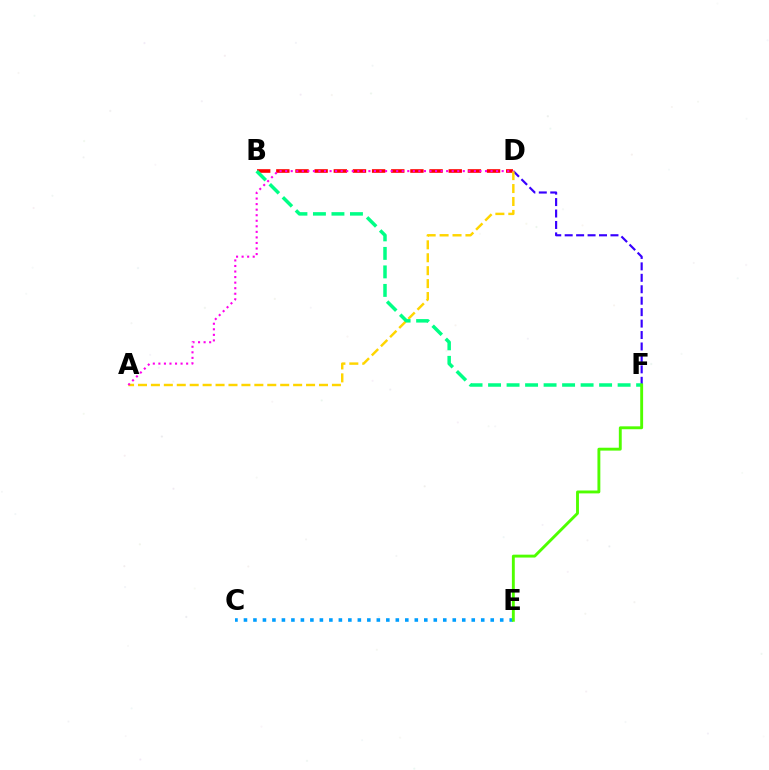{('C', 'E'): [{'color': '#009eff', 'line_style': 'dotted', 'thickness': 2.58}], ('B', 'D'): [{'color': '#ff0000', 'line_style': 'dashed', 'thickness': 2.6}], ('D', 'F'): [{'color': '#3700ff', 'line_style': 'dashed', 'thickness': 1.55}], ('A', 'D'): [{'color': '#ffd500', 'line_style': 'dashed', 'thickness': 1.76}, {'color': '#ff00ed', 'line_style': 'dotted', 'thickness': 1.51}], ('B', 'F'): [{'color': '#00ff86', 'line_style': 'dashed', 'thickness': 2.51}], ('E', 'F'): [{'color': '#4fff00', 'line_style': 'solid', 'thickness': 2.08}]}